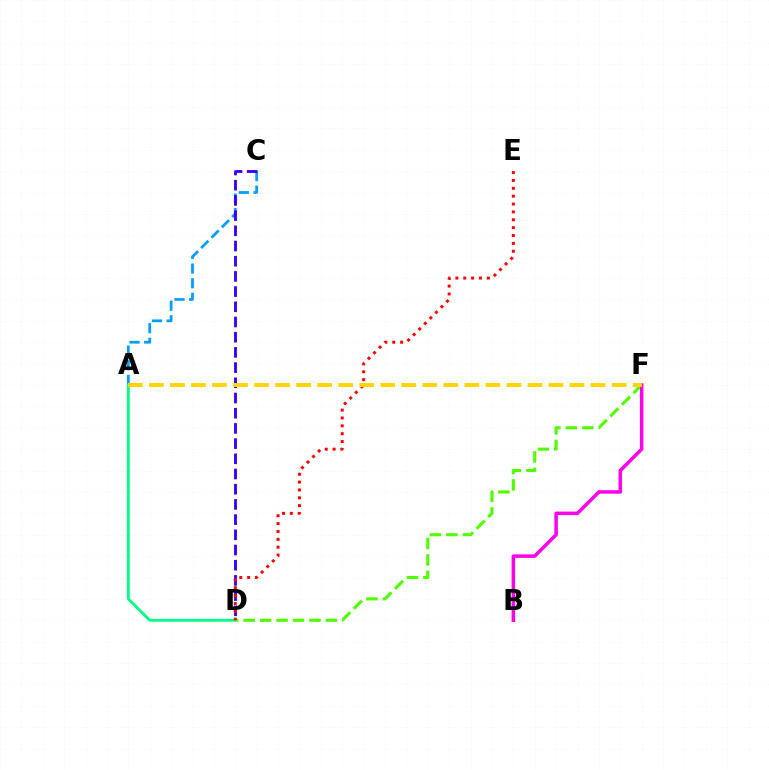{('A', 'C'): [{'color': '#009eff', 'line_style': 'dashed', 'thickness': 1.99}], ('A', 'D'): [{'color': '#00ff86', 'line_style': 'solid', 'thickness': 2.06}], ('D', 'F'): [{'color': '#4fff00', 'line_style': 'dashed', 'thickness': 2.24}], ('C', 'D'): [{'color': '#3700ff', 'line_style': 'dashed', 'thickness': 2.06}], ('D', 'E'): [{'color': '#ff0000', 'line_style': 'dotted', 'thickness': 2.14}], ('B', 'F'): [{'color': '#ff00ed', 'line_style': 'solid', 'thickness': 2.52}], ('A', 'F'): [{'color': '#ffd500', 'line_style': 'dashed', 'thickness': 2.86}]}